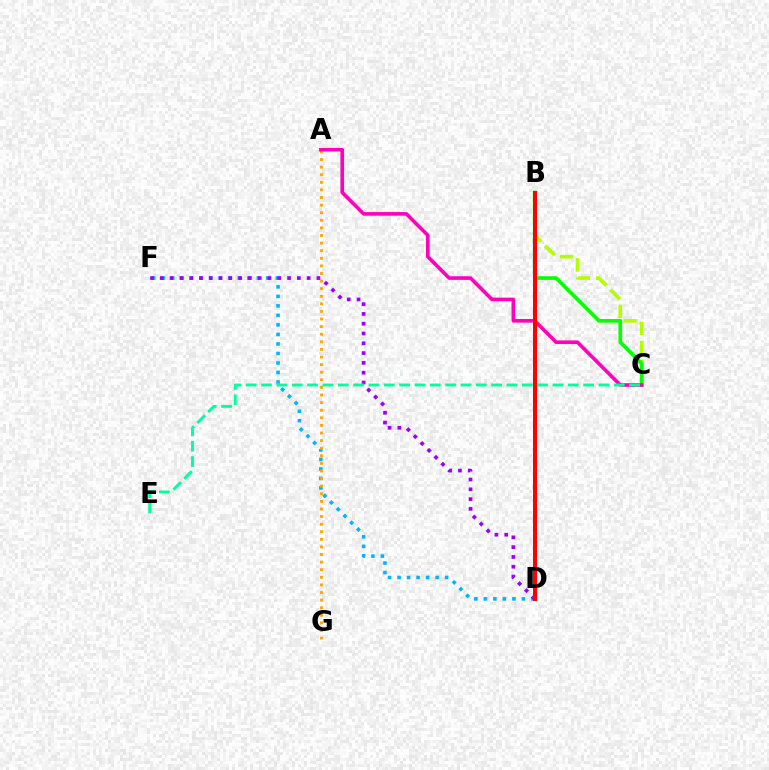{('D', 'F'): [{'color': '#00b5ff', 'line_style': 'dotted', 'thickness': 2.59}, {'color': '#9b00ff', 'line_style': 'dotted', 'thickness': 2.66}], ('B', 'D'): [{'color': '#0010ff', 'line_style': 'dashed', 'thickness': 2.53}, {'color': '#ff0000', 'line_style': 'solid', 'thickness': 2.88}], ('A', 'G'): [{'color': '#ffa500', 'line_style': 'dotted', 'thickness': 2.06}], ('B', 'C'): [{'color': '#b3ff00', 'line_style': 'dashed', 'thickness': 2.61}, {'color': '#08ff00', 'line_style': 'solid', 'thickness': 2.64}], ('A', 'C'): [{'color': '#ff00bd', 'line_style': 'solid', 'thickness': 2.6}], ('C', 'E'): [{'color': '#00ff9d', 'line_style': 'dashed', 'thickness': 2.08}]}